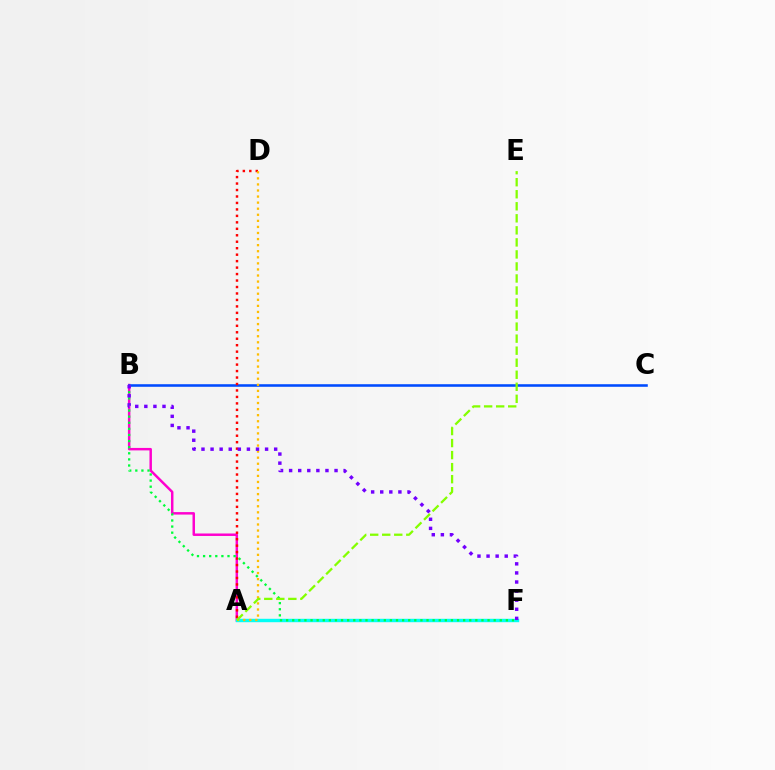{('A', 'B'): [{'color': '#ff00cf', 'line_style': 'solid', 'thickness': 1.78}], ('B', 'C'): [{'color': '#004bff', 'line_style': 'solid', 'thickness': 1.85}], ('A', 'D'): [{'color': '#ff0000', 'line_style': 'dotted', 'thickness': 1.76}, {'color': '#ffbd00', 'line_style': 'dotted', 'thickness': 1.65}], ('A', 'F'): [{'color': '#00fff6', 'line_style': 'solid', 'thickness': 2.46}], ('B', 'F'): [{'color': '#00ff39', 'line_style': 'dotted', 'thickness': 1.66}, {'color': '#7200ff', 'line_style': 'dotted', 'thickness': 2.47}], ('A', 'E'): [{'color': '#84ff00', 'line_style': 'dashed', 'thickness': 1.63}]}